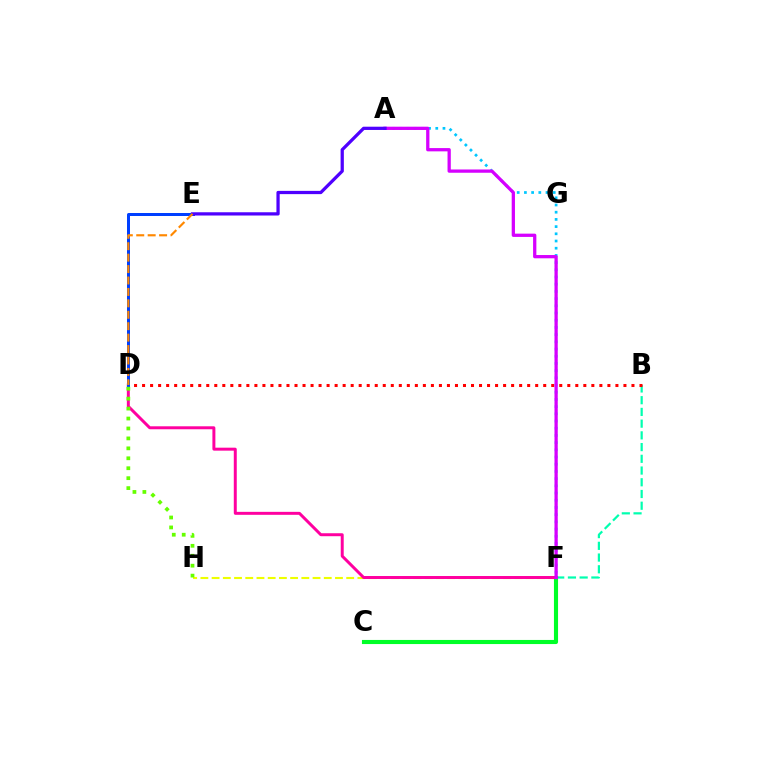{('F', 'H'): [{'color': '#eeff00', 'line_style': 'dashed', 'thickness': 1.52}], ('B', 'F'): [{'color': '#00ffaf', 'line_style': 'dashed', 'thickness': 1.59}], ('C', 'F'): [{'color': '#00ff27', 'line_style': 'solid', 'thickness': 2.96}], ('B', 'D'): [{'color': '#ff0000', 'line_style': 'dotted', 'thickness': 2.18}], ('A', 'F'): [{'color': '#00c7ff', 'line_style': 'dotted', 'thickness': 1.96}, {'color': '#d600ff', 'line_style': 'solid', 'thickness': 2.35}], ('D', 'F'): [{'color': '#ff00a0', 'line_style': 'solid', 'thickness': 2.14}], ('D', 'E'): [{'color': '#003fff', 'line_style': 'solid', 'thickness': 2.16}, {'color': '#ff8800', 'line_style': 'dashed', 'thickness': 1.55}], ('A', 'E'): [{'color': '#4f00ff', 'line_style': 'solid', 'thickness': 2.34}], ('D', 'H'): [{'color': '#66ff00', 'line_style': 'dotted', 'thickness': 2.7}]}